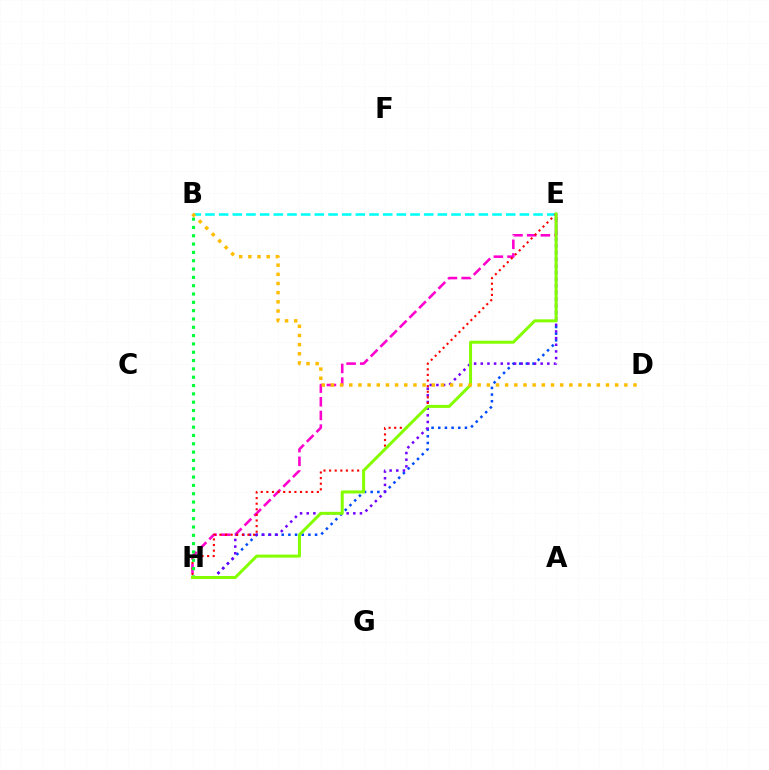{('B', 'E'): [{'color': '#00fff6', 'line_style': 'dashed', 'thickness': 1.86}], ('E', 'H'): [{'color': '#004bff', 'line_style': 'dotted', 'thickness': 1.81}, {'color': '#ff00cf', 'line_style': 'dashed', 'thickness': 1.86}, {'color': '#7200ff', 'line_style': 'dotted', 'thickness': 1.81}, {'color': '#ff0000', 'line_style': 'dotted', 'thickness': 1.52}, {'color': '#84ff00', 'line_style': 'solid', 'thickness': 2.16}], ('B', 'H'): [{'color': '#00ff39', 'line_style': 'dotted', 'thickness': 2.26}], ('B', 'D'): [{'color': '#ffbd00', 'line_style': 'dotted', 'thickness': 2.49}]}